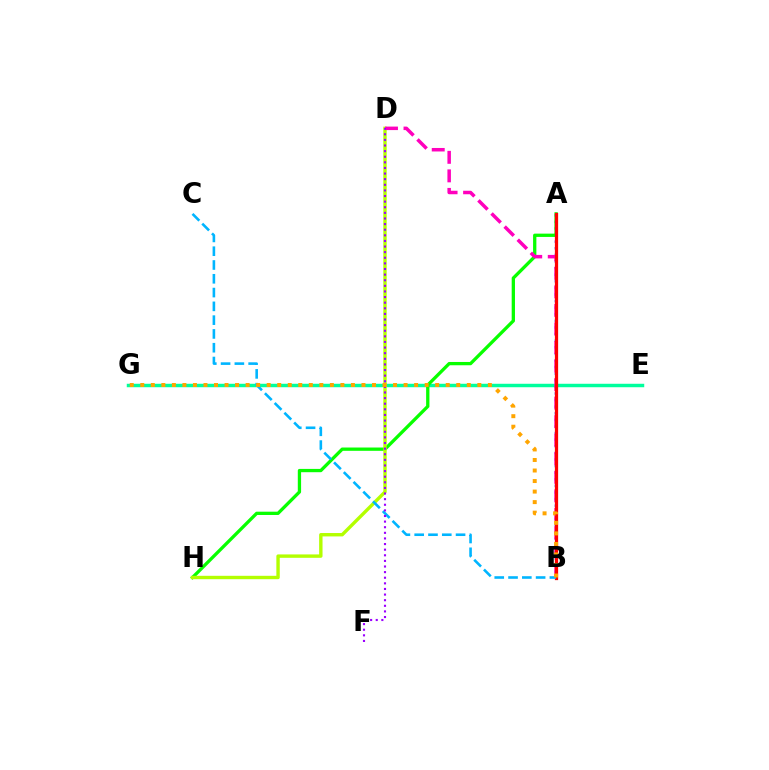{('E', 'G'): [{'color': '#00ff9d', 'line_style': 'solid', 'thickness': 2.49}], ('A', 'B'): [{'color': '#0010ff', 'line_style': 'dotted', 'thickness': 1.79}, {'color': '#ff0000', 'line_style': 'solid', 'thickness': 2.34}], ('A', 'H'): [{'color': '#08ff00', 'line_style': 'solid', 'thickness': 2.37}], ('D', 'H'): [{'color': '#b3ff00', 'line_style': 'solid', 'thickness': 2.44}], ('B', 'D'): [{'color': '#ff00bd', 'line_style': 'dashed', 'thickness': 2.52}], ('B', 'C'): [{'color': '#00b5ff', 'line_style': 'dashed', 'thickness': 1.87}], ('D', 'F'): [{'color': '#9b00ff', 'line_style': 'dotted', 'thickness': 1.53}], ('B', 'G'): [{'color': '#ffa500', 'line_style': 'dotted', 'thickness': 2.86}]}